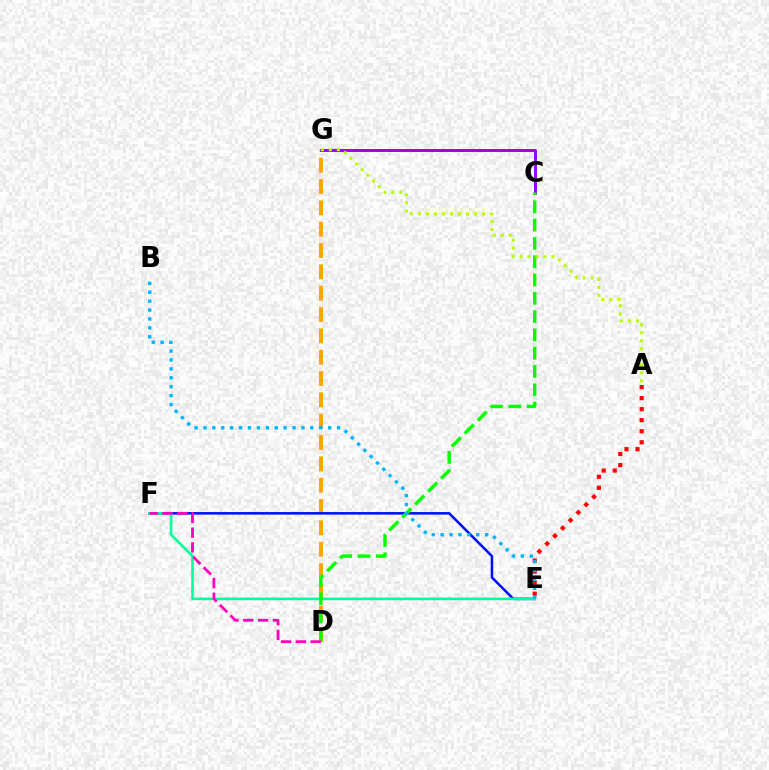{('D', 'G'): [{'color': '#ffa500', 'line_style': 'dashed', 'thickness': 2.9}], ('E', 'F'): [{'color': '#0010ff', 'line_style': 'solid', 'thickness': 1.83}, {'color': '#00ff9d', 'line_style': 'solid', 'thickness': 1.86}], ('C', 'G'): [{'color': '#9b00ff', 'line_style': 'solid', 'thickness': 2.1}], ('C', 'D'): [{'color': '#08ff00', 'line_style': 'dashed', 'thickness': 2.49}], ('D', 'F'): [{'color': '#ff00bd', 'line_style': 'dashed', 'thickness': 2.01}], ('A', 'G'): [{'color': '#b3ff00', 'line_style': 'dotted', 'thickness': 2.18}], ('A', 'E'): [{'color': '#ff0000', 'line_style': 'dotted', 'thickness': 3.0}], ('B', 'E'): [{'color': '#00b5ff', 'line_style': 'dotted', 'thickness': 2.42}]}